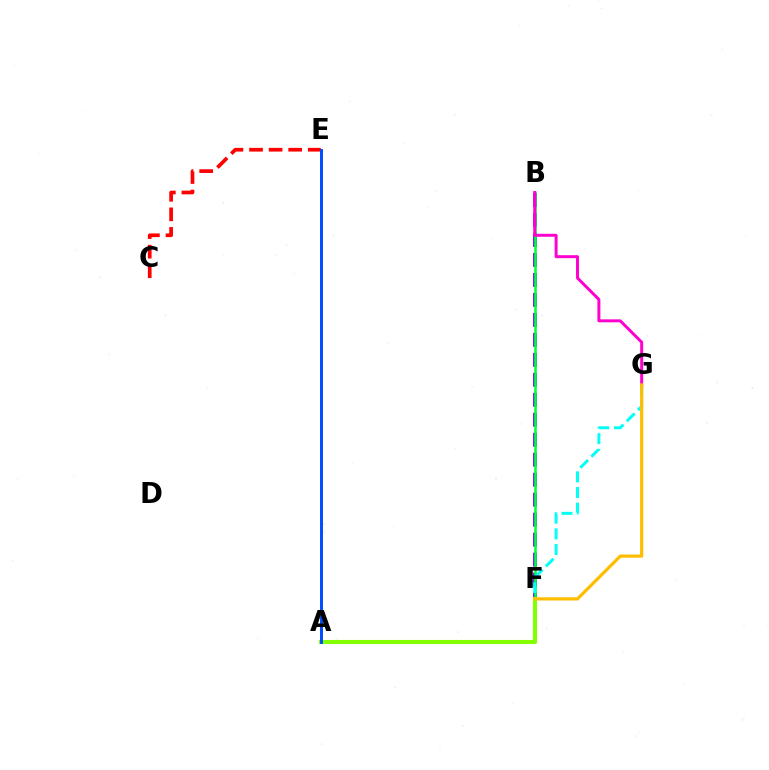{('B', 'F'): [{'color': '#7200ff', 'line_style': 'dashed', 'thickness': 2.71}, {'color': '#00ff39', 'line_style': 'solid', 'thickness': 1.82}], ('F', 'G'): [{'color': '#00fff6', 'line_style': 'dashed', 'thickness': 2.13}, {'color': '#ffbd00', 'line_style': 'solid', 'thickness': 2.31}], ('C', 'E'): [{'color': '#ff0000', 'line_style': 'dashed', 'thickness': 2.66}], ('B', 'G'): [{'color': '#ff00cf', 'line_style': 'solid', 'thickness': 2.14}], ('A', 'F'): [{'color': '#84ff00', 'line_style': 'solid', 'thickness': 2.93}], ('A', 'E'): [{'color': '#004bff', 'line_style': 'solid', 'thickness': 2.11}]}